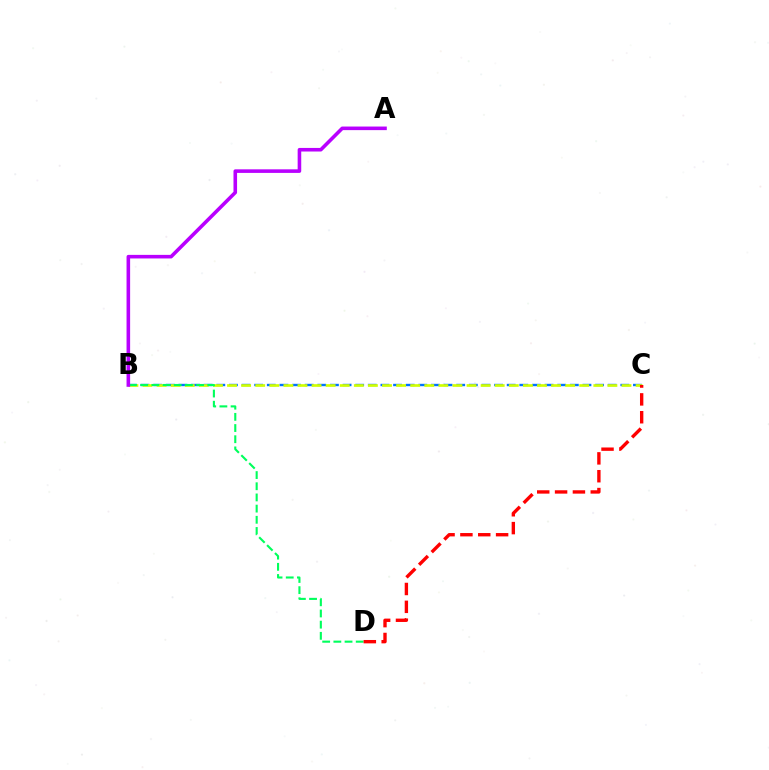{('B', 'C'): [{'color': '#0074ff', 'line_style': 'dashed', 'thickness': 1.72}, {'color': '#d1ff00', 'line_style': 'dashed', 'thickness': 1.91}], ('B', 'D'): [{'color': '#00ff5c', 'line_style': 'dashed', 'thickness': 1.52}], ('A', 'B'): [{'color': '#b900ff', 'line_style': 'solid', 'thickness': 2.58}], ('C', 'D'): [{'color': '#ff0000', 'line_style': 'dashed', 'thickness': 2.42}]}